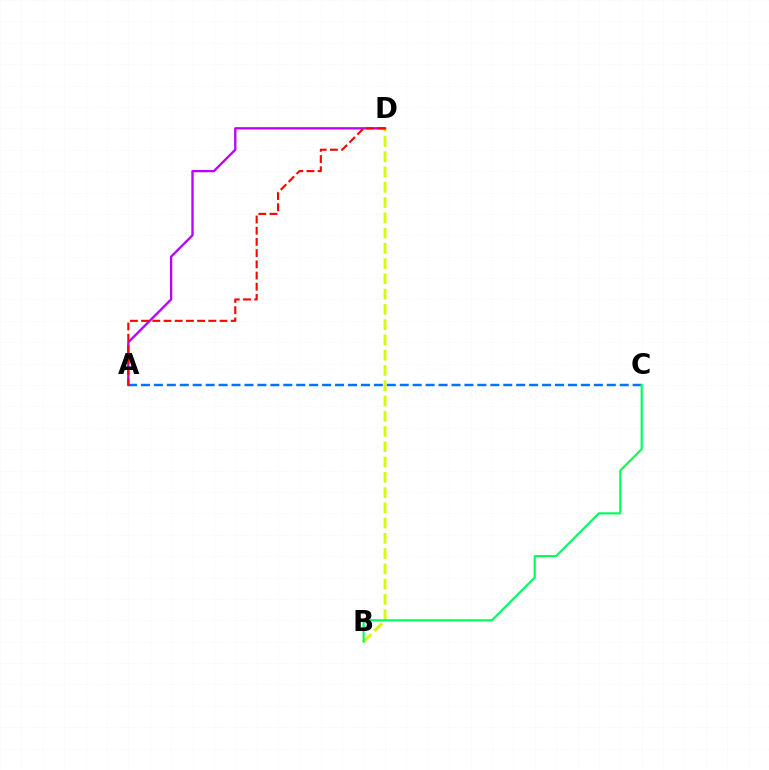{('B', 'D'): [{'color': '#d1ff00', 'line_style': 'dashed', 'thickness': 2.07}], ('A', 'C'): [{'color': '#0074ff', 'line_style': 'dashed', 'thickness': 1.76}], ('A', 'D'): [{'color': '#b900ff', 'line_style': 'solid', 'thickness': 1.67}, {'color': '#ff0000', 'line_style': 'dashed', 'thickness': 1.52}], ('B', 'C'): [{'color': '#00ff5c', 'line_style': 'solid', 'thickness': 1.54}]}